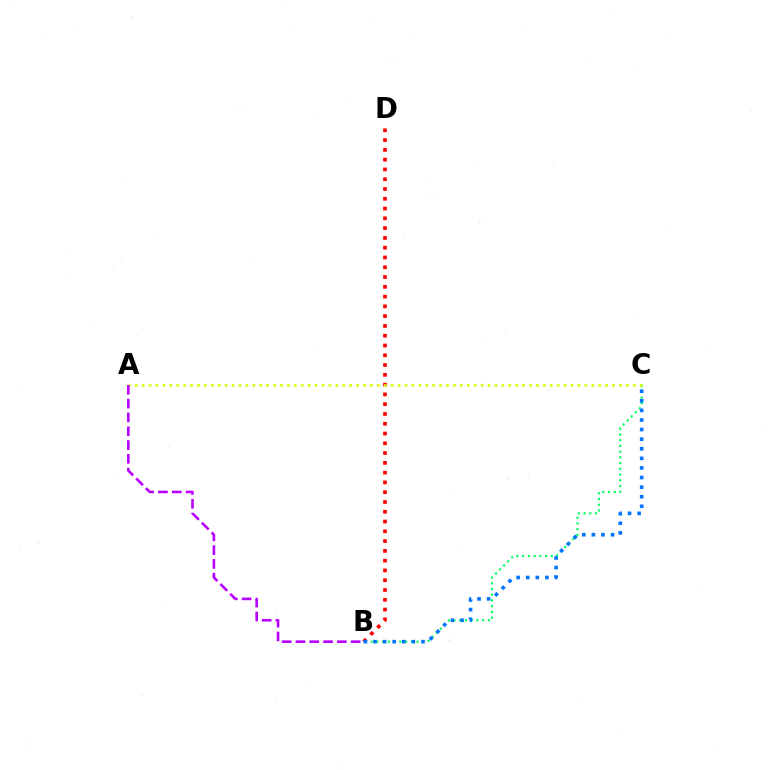{('B', 'C'): [{'color': '#00ff5c', 'line_style': 'dotted', 'thickness': 1.56}, {'color': '#0074ff', 'line_style': 'dotted', 'thickness': 2.61}], ('B', 'D'): [{'color': '#ff0000', 'line_style': 'dotted', 'thickness': 2.66}], ('A', 'C'): [{'color': '#d1ff00', 'line_style': 'dotted', 'thickness': 1.88}], ('A', 'B'): [{'color': '#b900ff', 'line_style': 'dashed', 'thickness': 1.87}]}